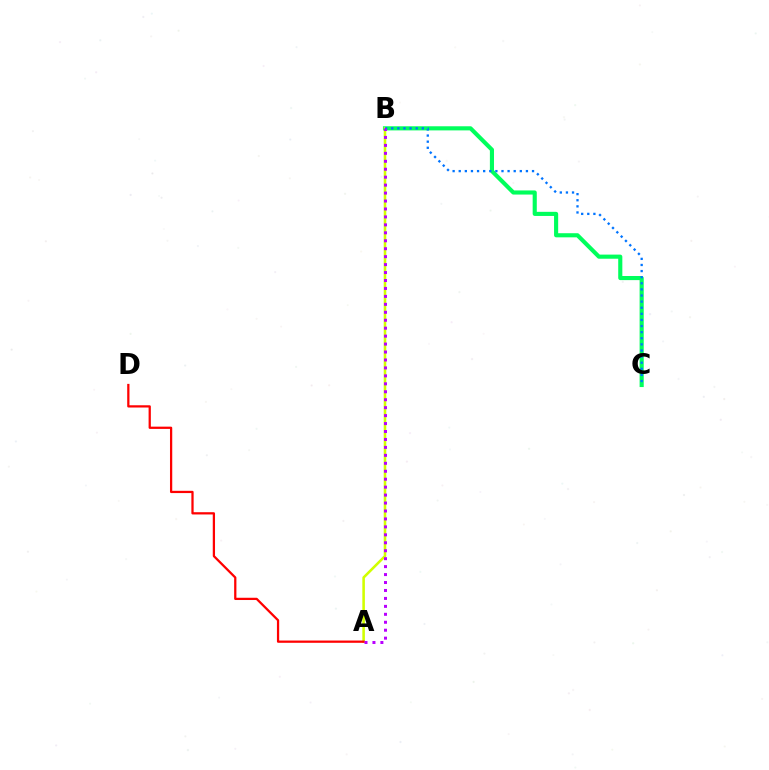{('B', 'C'): [{'color': '#00ff5c', 'line_style': 'solid', 'thickness': 2.97}, {'color': '#0074ff', 'line_style': 'dotted', 'thickness': 1.66}], ('A', 'B'): [{'color': '#d1ff00', 'line_style': 'solid', 'thickness': 1.85}, {'color': '#b900ff', 'line_style': 'dotted', 'thickness': 2.16}], ('A', 'D'): [{'color': '#ff0000', 'line_style': 'solid', 'thickness': 1.63}]}